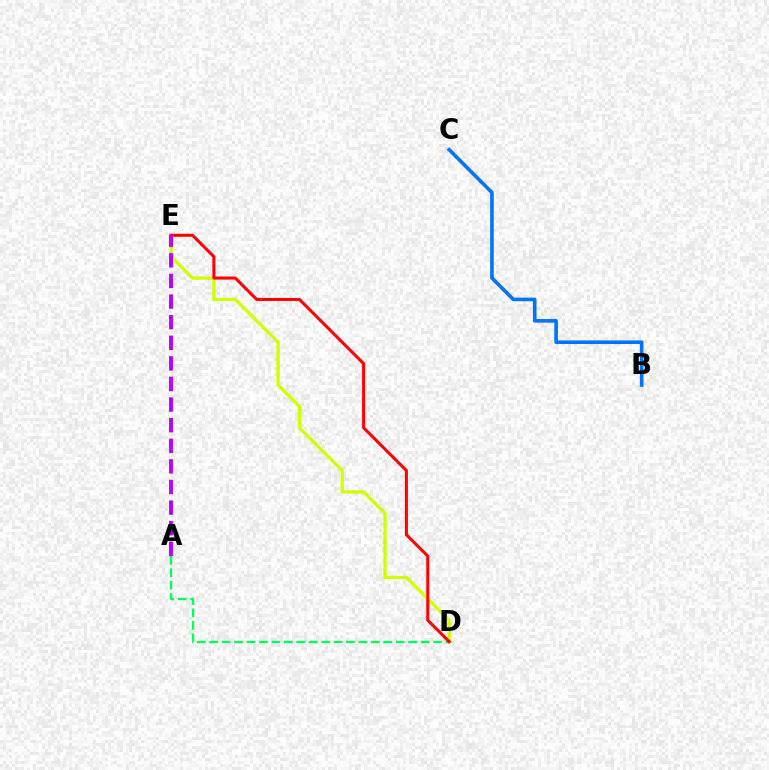{('B', 'C'): [{'color': '#0074ff', 'line_style': 'solid', 'thickness': 2.6}], ('D', 'E'): [{'color': '#d1ff00', 'line_style': 'solid', 'thickness': 2.34}, {'color': '#ff0000', 'line_style': 'solid', 'thickness': 2.19}], ('A', 'D'): [{'color': '#00ff5c', 'line_style': 'dashed', 'thickness': 1.69}], ('A', 'E'): [{'color': '#b900ff', 'line_style': 'dashed', 'thickness': 2.8}]}